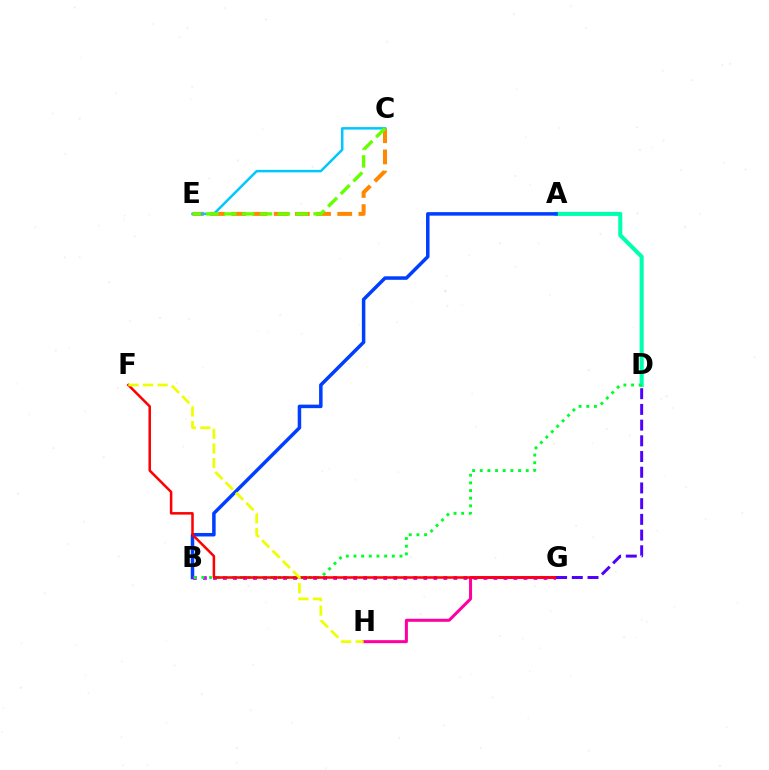{('G', 'H'): [{'color': '#ff00a0', 'line_style': 'solid', 'thickness': 2.18}], ('C', 'E'): [{'color': '#ff8800', 'line_style': 'dashed', 'thickness': 2.88}, {'color': '#00c7ff', 'line_style': 'solid', 'thickness': 1.79}, {'color': '#66ff00', 'line_style': 'dashed', 'thickness': 2.43}], ('A', 'D'): [{'color': '#00ffaf', 'line_style': 'solid', 'thickness': 2.94}], ('A', 'B'): [{'color': '#003fff', 'line_style': 'solid', 'thickness': 2.52}], ('B', 'G'): [{'color': '#d600ff', 'line_style': 'dotted', 'thickness': 2.72}], ('B', 'D'): [{'color': '#00ff27', 'line_style': 'dotted', 'thickness': 2.08}], ('F', 'G'): [{'color': '#ff0000', 'line_style': 'solid', 'thickness': 1.81}], ('F', 'H'): [{'color': '#eeff00', 'line_style': 'dashed', 'thickness': 1.98}], ('D', 'G'): [{'color': '#4f00ff', 'line_style': 'dashed', 'thickness': 2.13}]}